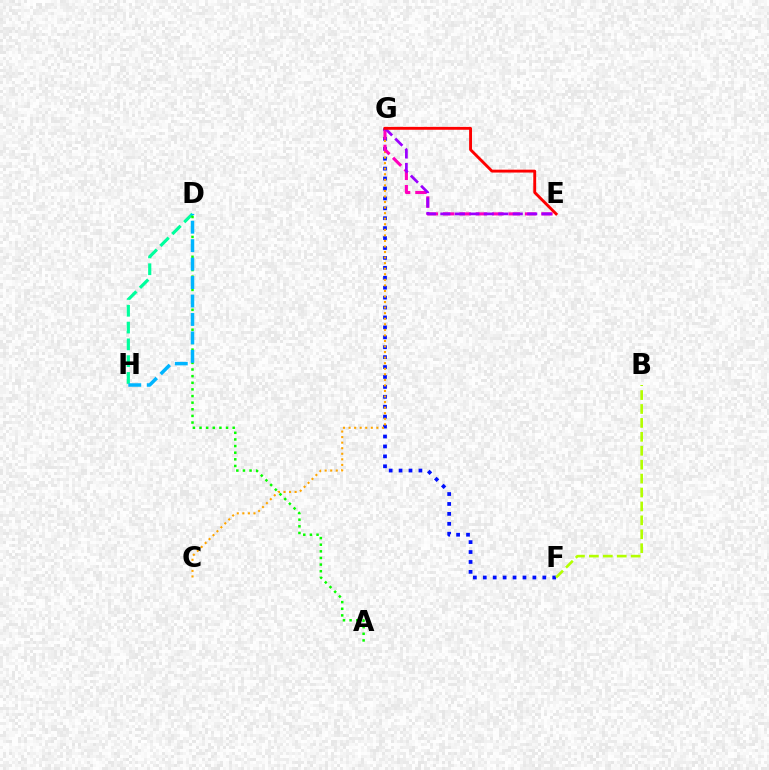{('D', 'H'): [{'color': '#00ff9d', 'line_style': 'dashed', 'thickness': 2.28}, {'color': '#00b5ff', 'line_style': 'dashed', 'thickness': 2.51}], ('F', 'G'): [{'color': '#0010ff', 'line_style': 'dotted', 'thickness': 2.7}], ('C', 'G'): [{'color': '#ffa500', 'line_style': 'dotted', 'thickness': 1.51}], ('B', 'F'): [{'color': '#b3ff00', 'line_style': 'dashed', 'thickness': 1.89}], ('A', 'D'): [{'color': '#08ff00', 'line_style': 'dotted', 'thickness': 1.8}], ('E', 'G'): [{'color': '#ff00bd', 'line_style': 'dashed', 'thickness': 2.22}, {'color': '#9b00ff', 'line_style': 'dashed', 'thickness': 1.97}, {'color': '#ff0000', 'line_style': 'solid', 'thickness': 2.07}]}